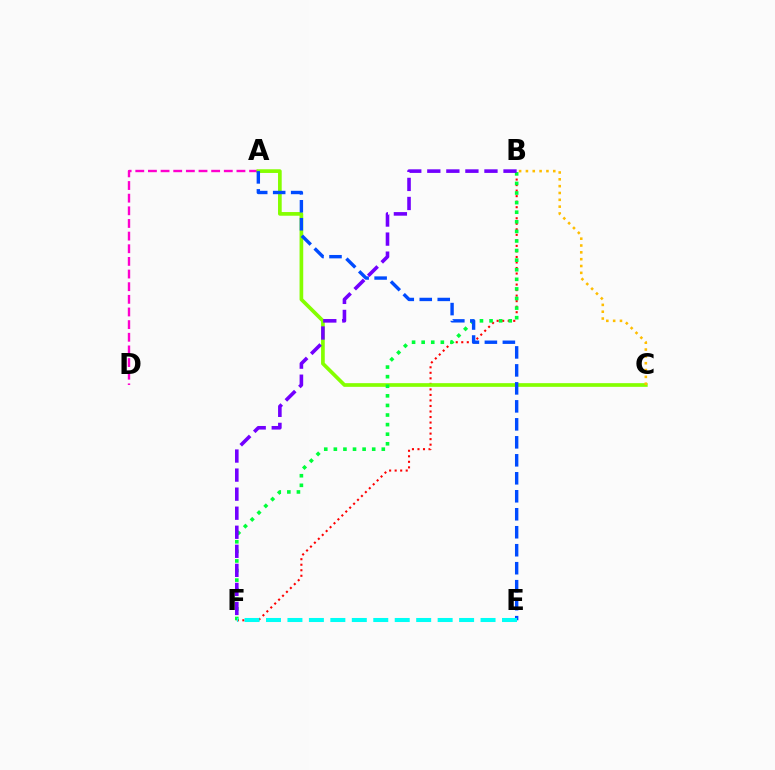{('A', 'D'): [{'color': '#ff00cf', 'line_style': 'dashed', 'thickness': 1.72}], ('B', 'F'): [{'color': '#ff0000', 'line_style': 'dotted', 'thickness': 1.5}, {'color': '#00ff39', 'line_style': 'dotted', 'thickness': 2.61}, {'color': '#7200ff', 'line_style': 'dashed', 'thickness': 2.59}], ('A', 'C'): [{'color': '#84ff00', 'line_style': 'solid', 'thickness': 2.65}], ('A', 'E'): [{'color': '#004bff', 'line_style': 'dashed', 'thickness': 2.44}], ('E', 'F'): [{'color': '#00fff6', 'line_style': 'dashed', 'thickness': 2.91}], ('B', 'C'): [{'color': '#ffbd00', 'line_style': 'dotted', 'thickness': 1.86}]}